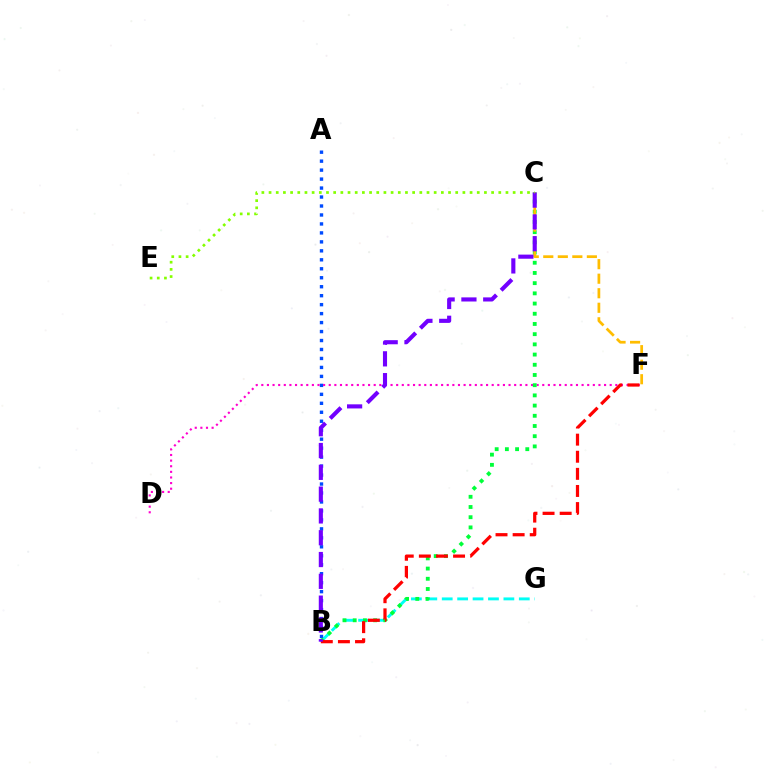{('B', 'G'): [{'color': '#00fff6', 'line_style': 'dashed', 'thickness': 2.09}], ('A', 'B'): [{'color': '#004bff', 'line_style': 'dotted', 'thickness': 2.44}], ('D', 'F'): [{'color': '#ff00cf', 'line_style': 'dotted', 'thickness': 1.53}], ('B', 'C'): [{'color': '#00ff39', 'line_style': 'dotted', 'thickness': 2.77}, {'color': '#7200ff', 'line_style': 'dashed', 'thickness': 2.96}], ('C', 'F'): [{'color': '#ffbd00', 'line_style': 'dashed', 'thickness': 1.97}], ('B', 'F'): [{'color': '#ff0000', 'line_style': 'dashed', 'thickness': 2.32}], ('C', 'E'): [{'color': '#84ff00', 'line_style': 'dotted', 'thickness': 1.95}]}